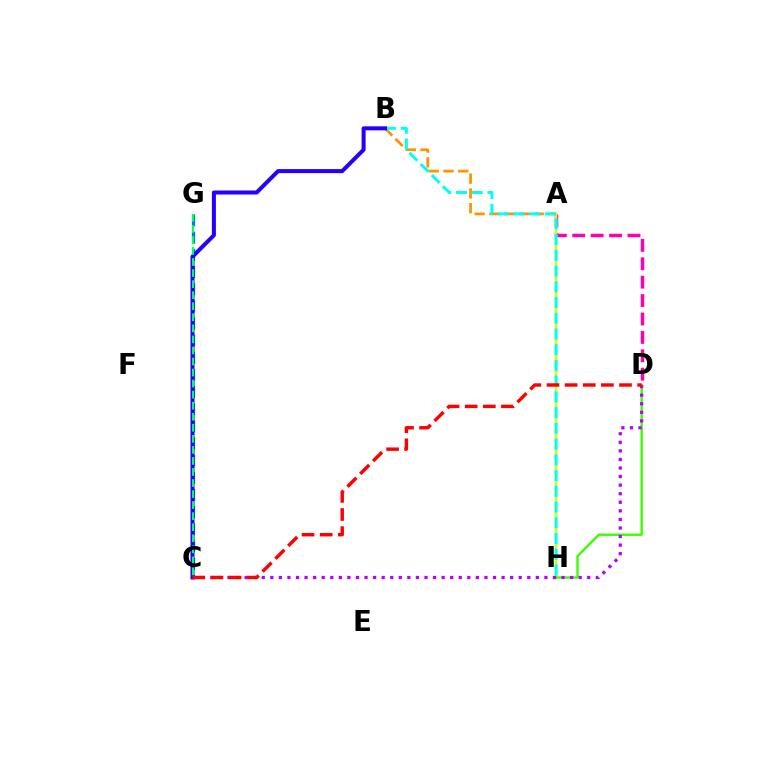{('A', 'D'): [{'color': '#ff00ac', 'line_style': 'dashed', 'thickness': 2.5}], ('A', 'H'): [{'color': '#d1ff00', 'line_style': 'solid', 'thickness': 1.78}], ('A', 'B'): [{'color': '#ff9400', 'line_style': 'dashed', 'thickness': 2.01}], ('C', 'G'): [{'color': '#0074ff', 'line_style': 'dashed', 'thickness': 2.33}, {'color': '#00ff5c', 'line_style': 'dashed', 'thickness': 1.5}], ('B', 'H'): [{'color': '#00fff6', 'line_style': 'dashed', 'thickness': 2.14}], ('D', 'H'): [{'color': '#3dff00', 'line_style': 'solid', 'thickness': 1.74}], ('C', 'D'): [{'color': '#b900ff', 'line_style': 'dotted', 'thickness': 2.33}, {'color': '#ff0000', 'line_style': 'dashed', 'thickness': 2.46}], ('B', 'C'): [{'color': '#2500ff', 'line_style': 'solid', 'thickness': 2.89}]}